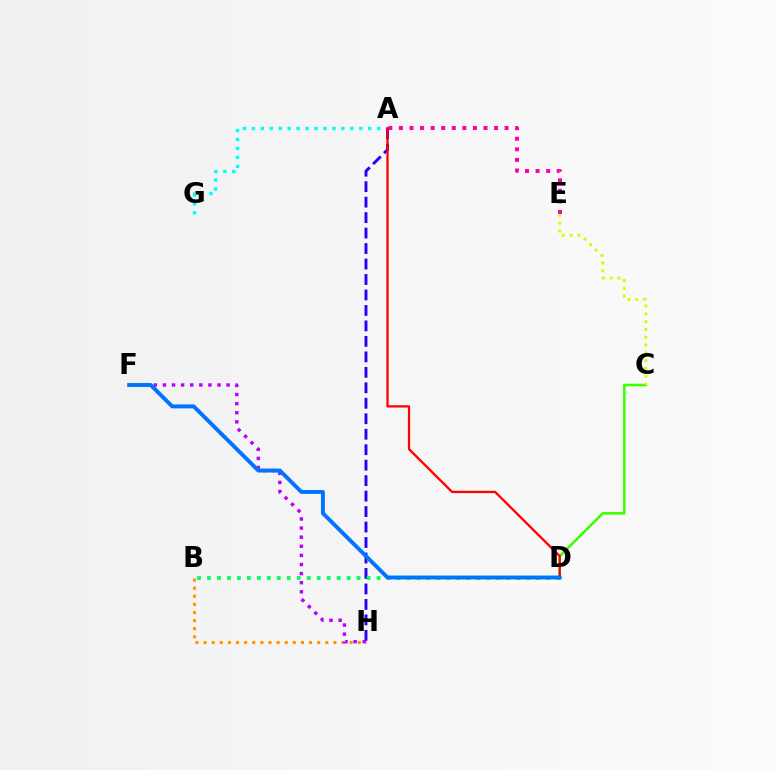{('A', 'G'): [{'color': '#00fff6', 'line_style': 'dotted', 'thickness': 2.43}], ('B', 'H'): [{'color': '#ff9400', 'line_style': 'dotted', 'thickness': 2.2}], ('A', 'H'): [{'color': '#2500ff', 'line_style': 'dashed', 'thickness': 2.1}], ('F', 'H'): [{'color': '#b900ff', 'line_style': 'dotted', 'thickness': 2.47}], ('B', 'D'): [{'color': '#00ff5c', 'line_style': 'dotted', 'thickness': 2.71}], ('C', 'D'): [{'color': '#3dff00', 'line_style': 'solid', 'thickness': 1.84}], ('A', 'E'): [{'color': '#ff00ac', 'line_style': 'dotted', 'thickness': 2.87}], ('A', 'D'): [{'color': '#ff0000', 'line_style': 'solid', 'thickness': 1.65}], ('D', 'F'): [{'color': '#0074ff', 'line_style': 'solid', 'thickness': 2.82}], ('C', 'E'): [{'color': '#d1ff00', 'line_style': 'dotted', 'thickness': 2.12}]}